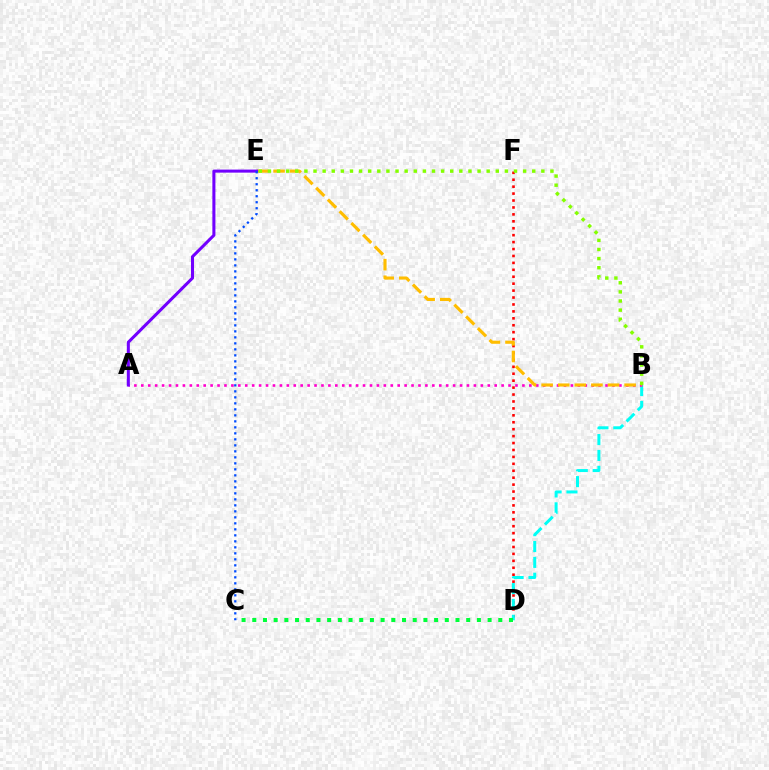{('D', 'F'): [{'color': '#ff0000', 'line_style': 'dotted', 'thickness': 1.88}], ('B', 'D'): [{'color': '#00fff6', 'line_style': 'dashed', 'thickness': 2.15}], ('A', 'B'): [{'color': '#ff00cf', 'line_style': 'dotted', 'thickness': 1.88}], ('C', 'D'): [{'color': '#00ff39', 'line_style': 'dotted', 'thickness': 2.91}], ('B', 'E'): [{'color': '#ffbd00', 'line_style': 'dashed', 'thickness': 2.25}, {'color': '#84ff00', 'line_style': 'dotted', 'thickness': 2.48}], ('A', 'E'): [{'color': '#7200ff', 'line_style': 'solid', 'thickness': 2.19}], ('C', 'E'): [{'color': '#004bff', 'line_style': 'dotted', 'thickness': 1.63}]}